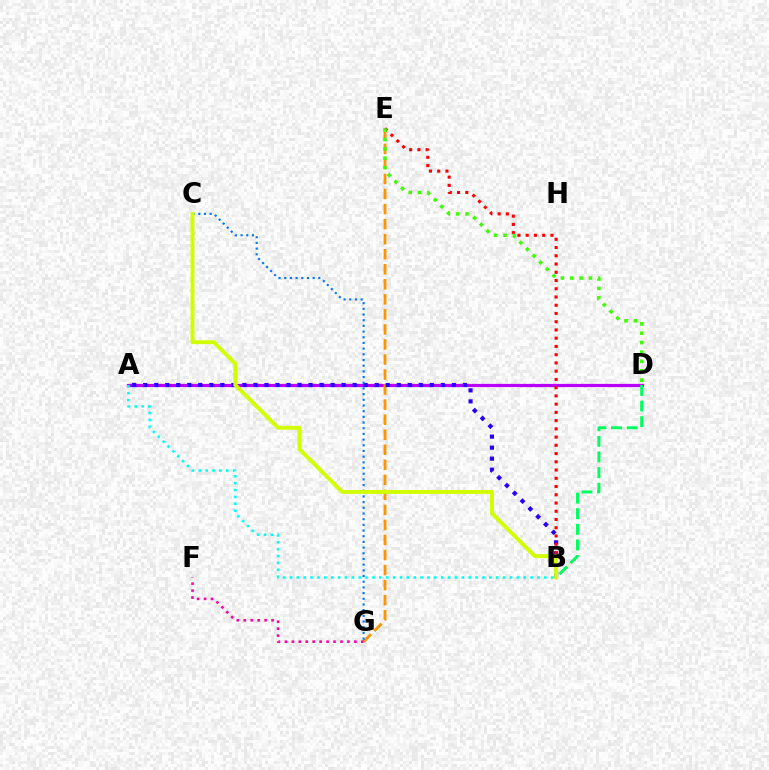{('A', 'D'): [{'color': '#b900ff', 'line_style': 'solid', 'thickness': 2.32}], ('E', 'G'): [{'color': '#ff9400', 'line_style': 'dashed', 'thickness': 2.04}], ('A', 'B'): [{'color': '#2500ff', 'line_style': 'dotted', 'thickness': 3.0}, {'color': '#00fff6', 'line_style': 'dotted', 'thickness': 1.87}], ('B', 'D'): [{'color': '#00ff5c', 'line_style': 'dashed', 'thickness': 2.12}], ('B', 'E'): [{'color': '#ff0000', 'line_style': 'dotted', 'thickness': 2.24}], ('C', 'G'): [{'color': '#0074ff', 'line_style': 'dotted', 'thickness': 1.54}], ('B', 'C'): [{'color': '#d1ff00', 'line_style': 'solid', 'thickness': 2.8}], ('D', 'E'): [{'color': '#3dff00', 'line_style': 'dotted', 'thickness': 2.55}], ('F', 'G'): [{'color': '#ff00ac', 'line_style': 'dotted', 'thickness': 1.89}]}